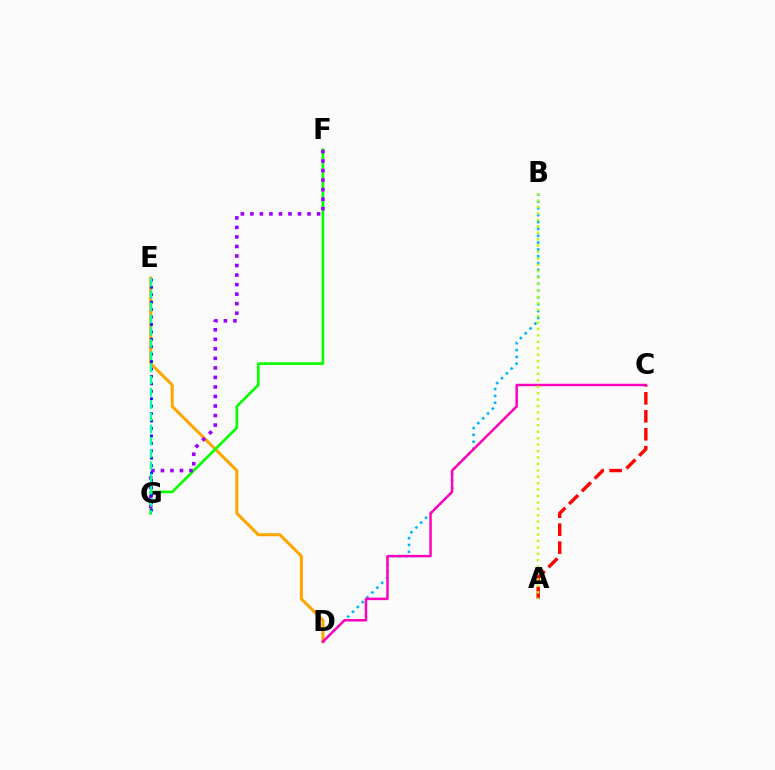{('D', 'E'): [{'color': '#ffa500', 'line_style': 'solid', 'thickness': 2.18}], ('F', 'G'): [{'color': '#08ff00', 'line_style': 'solid', 'thickness': 1.92}, {'color': '#9b00ff', 'line_style': 'dotted', 'thickness': 2.59}], ('A', 'C'): [{'color': '#ff0000', 'line_style': 'dashed', 'thickness': 2.44}], ('B', 'D'): [{'color': '#00b5ff', 'line_style': 'dotted', 'thickness': 1.86}], ('C', 'D'): [{'color': '#ff00bd', 'line_style': 'solid', 'thickness': 1.78}], ('A', 'B'): [{'color': '#b3ff00', 'line_style': 'dotted', 'thickness': 1.74}], ('E', 'G'): [{'color': '#0010ff', 'line_style': 'dotted', 'thickness': 2.02}, {'color': '#00ff9d', 'line_style': 'dashed', 'thickness': 1.66}]}